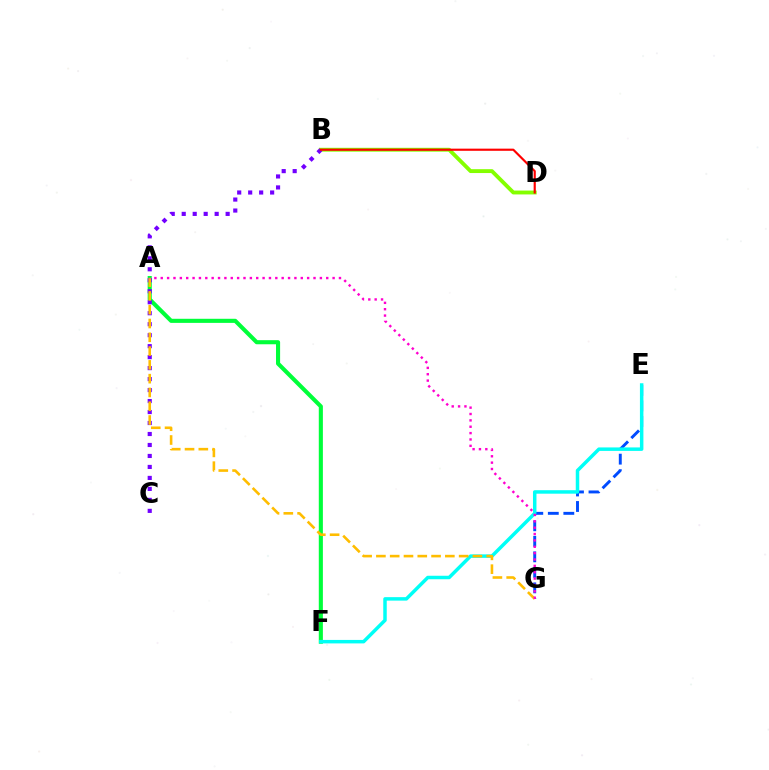{('B', 'D'): [{'color': '#84ff00', 'line_style': 'solid', 'thickness': 2.78}, {'color': '#ff0000', 'line_style': 'solid', 'thickness': 1.55}], ('E', 'G'): [{'color': '#004bff', 'line_style': 'dashed', 'thickness': 2.11}], ('A', 'F'): [{'color': '#00ff39', 'line_style': 'solid', 'thickness': 2.95}], ('B', 'C'): [{'color': '#7200ff', 'line_style': 'dotted', 'thickness': 2.98}], ('E', 'F'): [{'color': '#00fff6', 'line_style': 'solid', 'thickness': 2.51}], ('A', 'G'): [{'color': '#ffbd00', 'line_style': 'dashed', 'thickness': 1.87}, {'color': '#ff00cf', 'line_style': 'dotted', 'thickness': 1.73}]}